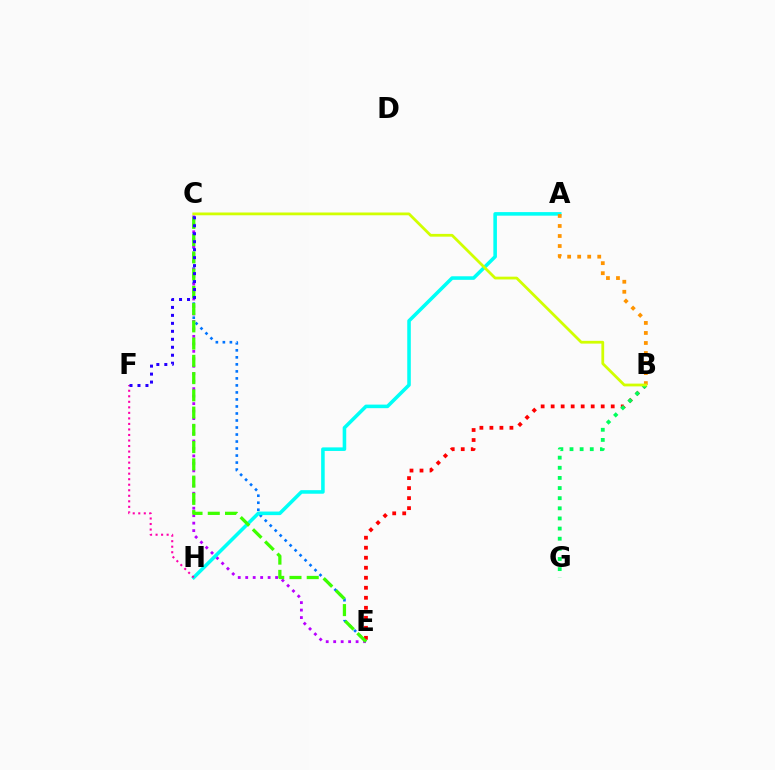{('C', 'E'): [{'color': '#0074ff', 'line_style': 'dotted', 'thickness': 1.91}, {'color': '#b900ff', 'line_style': 'dotted', 'thickness': 2.03}, {'color': '#3dff00', 'line_style': 'dashed', 'thickness': 2.34}], ('B', 'E'): [{'color': '#ff0000', 'line_style': 'dotted', 'thickness': 2.72}], ('B', 'G'): [{'color': '#00ff5c', 'line_style': 'dotted', 'thickness': 2.75}], ('A', 'H'): [{'color': '#00fff6', 'line_style': 'solid', 'thickness': 2.57}], ('A', 'B'): [{'color': '#ff9400', 'line_style': 'dotted', 'thickness': 2.72}], ('B', 'C'): [{'color': '#d1ff00', 'line_style': 'solid', 'thickness': 2.0}], ('F', 'H'): [{'color': '#ff00ac', 'line_style': 'dotted', 'thickness': 1.5}], ('C', 'F'): [{'color': '#2500ff', 'line_style': 'dotted', 'thickness': 2.17}]}